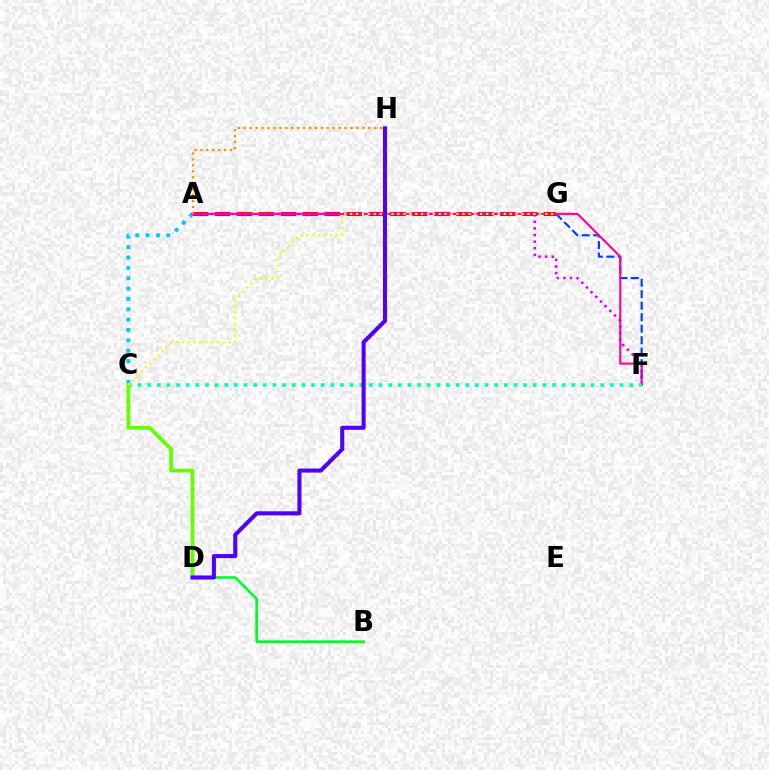{('A', 'G'): [{'color': '#ff0000', 'line_style': 'dashed', 'thickness': 2.98}], ('F', 'G'): [{'color': '#003fff', 'line_style': 'dashed', 'thickness': 1.56}], ('A', 'C'): [{'color': '#00c7ff', 'line_style': 'dotted', 'thickness': 2.82}], ('B', 'D'): [{'color': '#00ff27', 'line_style': 'solid', 'thickness': 1.9}], ('A', 'F'): [{'color': '#ff00a0', 'line_style': 'solid', 'thickness': 1.53}, {'color': '#d600ff', 'line_style': 'dotted', 'thickness': 1.8}], ('C', 'F'): [{'color': '#00ffaf', 'line_style': 'dotted', 'thickness': 2.62}], ('C', 'D'): [{'color': '#66ff00', 'line_style': 'solid', 'thickness': 2.71}], ('A', 'H'): [{'color': '#ff8800', 'line_style': 'dotted', 'thickness': 1.61}], ('C', 'G'): [{'color': '#eeff00', 'line_style': 'dotted', 'thickness': 1.61}], ('D', 'H'): [{'color': '#4f00ff', 'line_style': 'solid', 'thickness': 2.93}]}